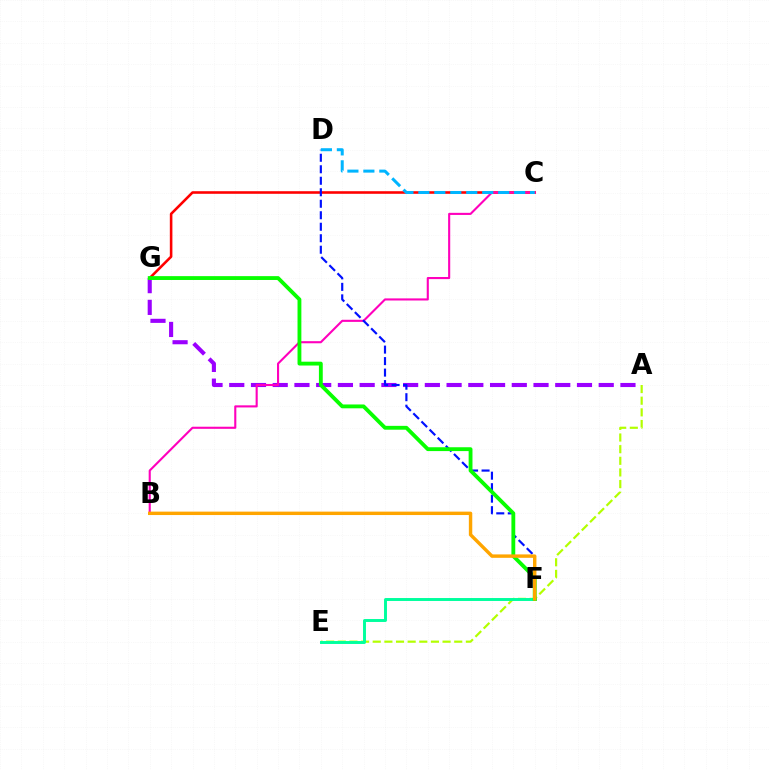{('A', 'G'): [{'color': '#9b00ff', 'line_style': 'dashed', 'thickness': 2.95}], ('C', 'G'): [{'color': '#ff0000', 'line_style': 'solid', 'thickness': 1.86}], ('B', 'C'): [{'color': '#ff00bd', 'line_style': 'solid', 'thickness': 1.52}], ('A', 'E'): [{'color': '#b3ff00', 'line_style': 'dashed', 'thickness': 1.58}], ('D', 'F'): [{'color': '#0010ff', 'line_style': 'dashed', 'thickness': 1.56}], ('C', 'D'): [{'color': '#00b5ff', 'line_style': 'dashed', 'thickness': 2.17}], ('E', 'F'): [{'color': '#00ff9d', 'line_style': 'solid', 'thickness': 2.11}], ('F', 'G'): [{'color': '#08ff00', 'line_style': 'solid', 'thickness': 2.77}], ('B', 'F'): [{'color': '#ffa500', 'line_style': 'solid', 'thickness': 2.46}]}